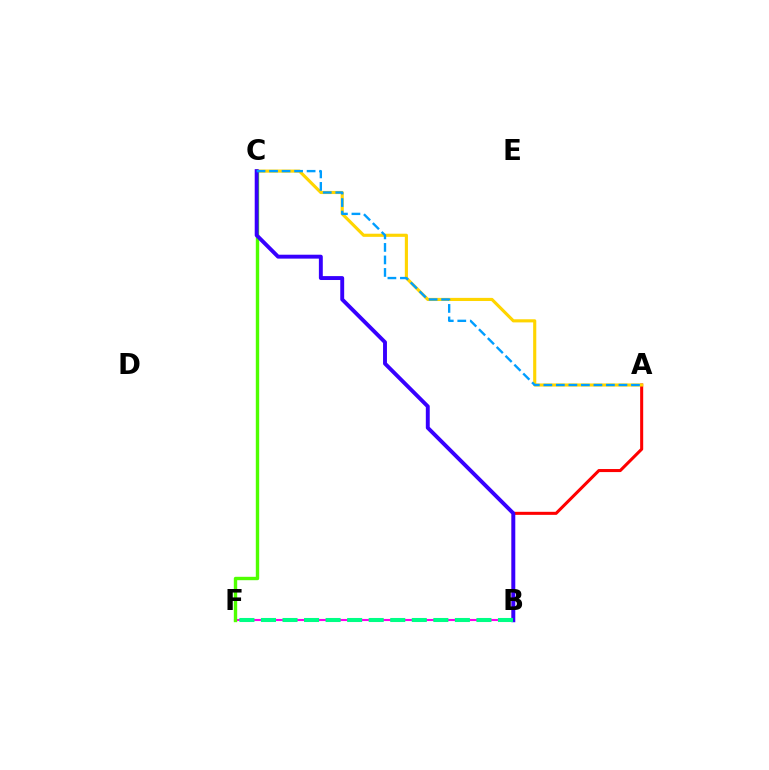{('B', 'F'): [{'color': '#ff00ed', 'line_style': 'solid', 'thickness': 1.52}, {'color': '#00ff86', 'line_style': 'dashed', 'thickness': 2.93}], ('A', 'B'): [{'color': '#ff0000', 'line_style': 'solid', 'thickness': 2.19}], ('A', 'C'): [{'color': '#ffd500', 'line_style': 'solid', 'thickness': 2.26}, {'color': '#009eff', 'line_style': 'dashed', 'thickness': 1.7}], ('C', 'F'): [{'color': '#4fff00', 'line_style': 'solid', 'thickness': 2.44}], ('B', 'C'): [{'color': '#3700ff', 'line_style': 'solid', 'thickness': 2.81}]}